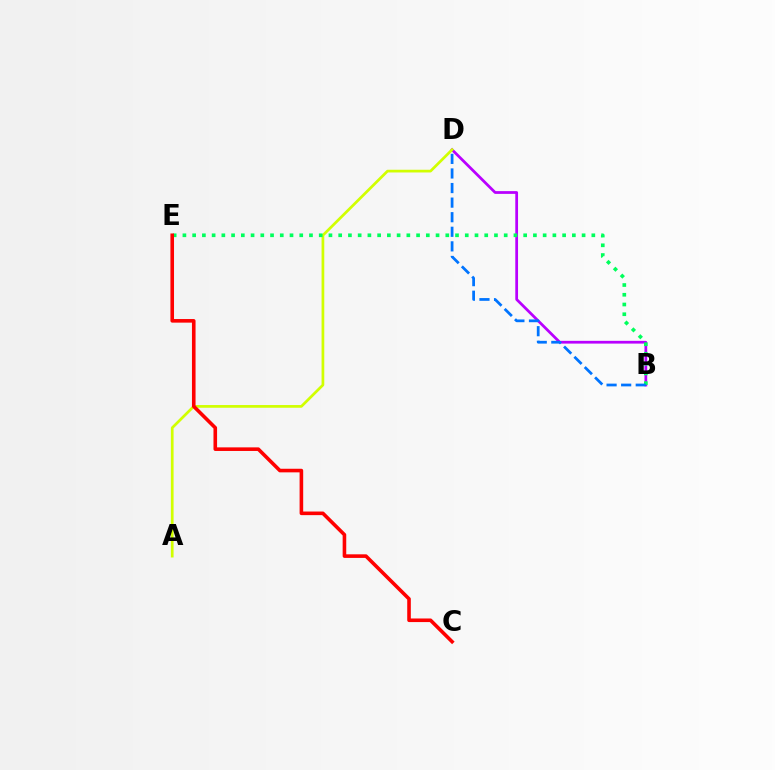{('B', 'D'): [{'color': '#b900ff', 'line_style': 'solid', 'thickness': 1.98}, {'color': '#0074ff', 'line_style': 'dashed', 'thickness': 1.98}], ('A', 'D'): [{'color': '#d1ff00', 'line_style': 'solid', 'thickness': 1.95}], ('B', 'E'): [{'color': '#00ff5c', 'line_style': 'dotted', 'thickness': 2.65}], ('C', 'E'): [{'color': '#ff0000', 'line_style': 'solid', 'thickness': 2.59}]}